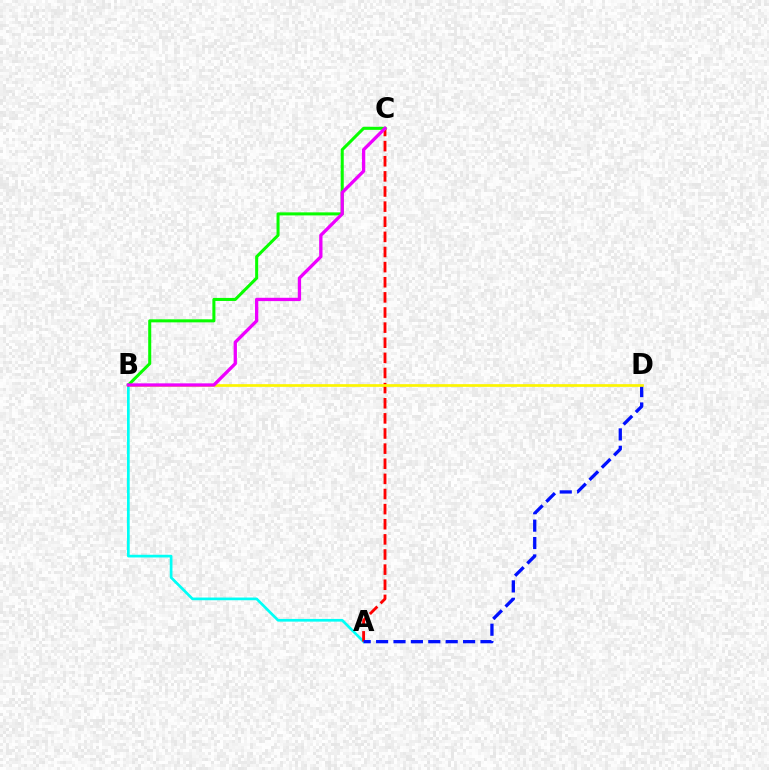{('A', 'B'): [{'color': '#00fff6', 'line_style': 'solid', 'thickness': 1.94}], ('A', 'C'): [{'color': '#ff0000', 'line_style': 'dashed', 'thickness': 2.05}], ('A', 'D'): [{'color': '#0010ff', 'line_style': 'dashed', 'thickness': 2.36}], ('B', 'D'): [{'color': '#fcf500', 'line_style': 'solid', 'thickness': 1.95}], ('B', 'C'): [{'color': '#08ff00', 'line_style': 'solid', 'thickness': 2.19}, {'color': '#ee00ff', 'line_style': 'solid', 'thickness': 2.38}]}